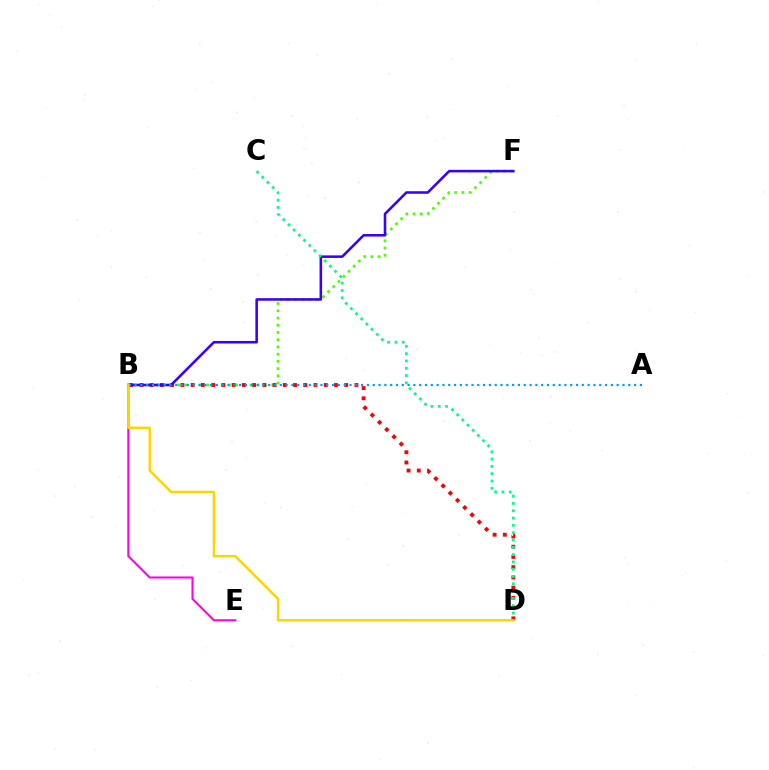{('B', 'F'): [{'color': '#4fff00', 'line_style': 'dotted', 'thickness': 1.96}, {'color': '#3700ff', 'line_style': 'solid', 'thickness': 1.85}], ('B', 'D'): [{'color': '#ff0000', 'line_style': 'dotted', 'thickness': 2.78}, {'color': '#ffd500', 'line_style': 'solid', 'thickness': 1.76}], ('B', 'E'): [{'color': '#ff00ed', 'line_style': 'solid', 'thickness': 1.51}], ('C', 'D'): [{'color': '#00ff86', 'line_style': 'dotted', 'thickness': 1.98}], ('A', 'B'): [{'color': '#009eff', 'line_style': 'dotted', 'thickness': 1.58}]}